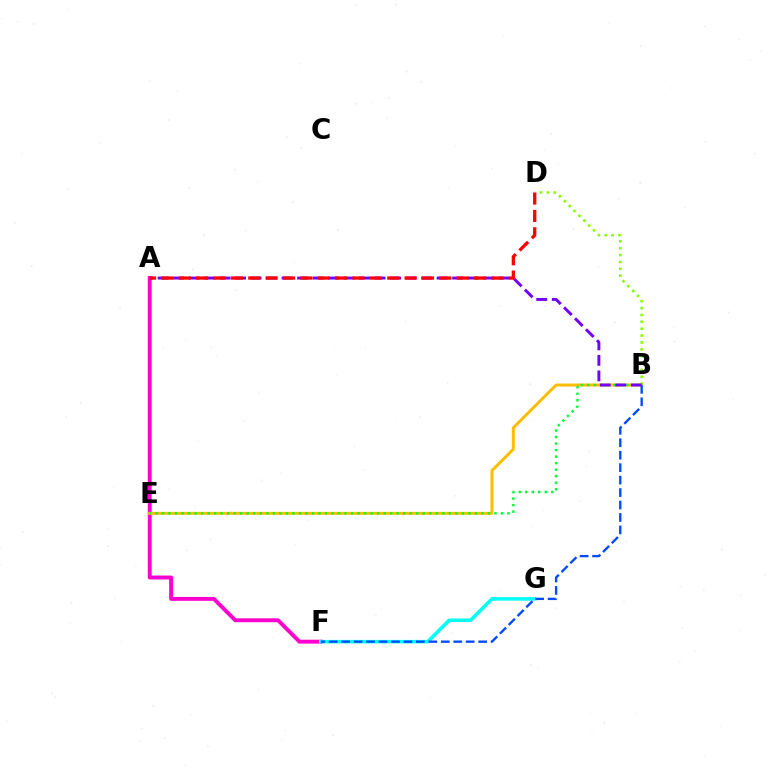{('A', 'F'): [{'color': '#ff00cf', 'line_style': 'solid', 'thickness': 2.8}], ('B', 'E'): [{'color': '#ffbd00', 'line_style': 'solid', 'thickness': 2.14}, {'color': '#00ff39', 'line_style': 'dotted', 'thickness': 1.77}], ('B', 'D'): [{'color': '#84ff00', 'line_style': 'dotted', 'thickness': 1.87}], ('F', 'G'): [{'color': '#00fff6', 'line_style': 'solid', 'thickness': 2.54}], ('B', 'F'): [{'color': '#004bff', 'line_style': 'dashed', 'thickness': 1.69}], ('A', 'B'): [{'color': '#7200ff', 'line_style': 'dashed', 'thickness': 2.11}], ('A', 'D'): [{'color': '#ff0000', 'line_style': 'dashed', 'thickness': 2.36}]}